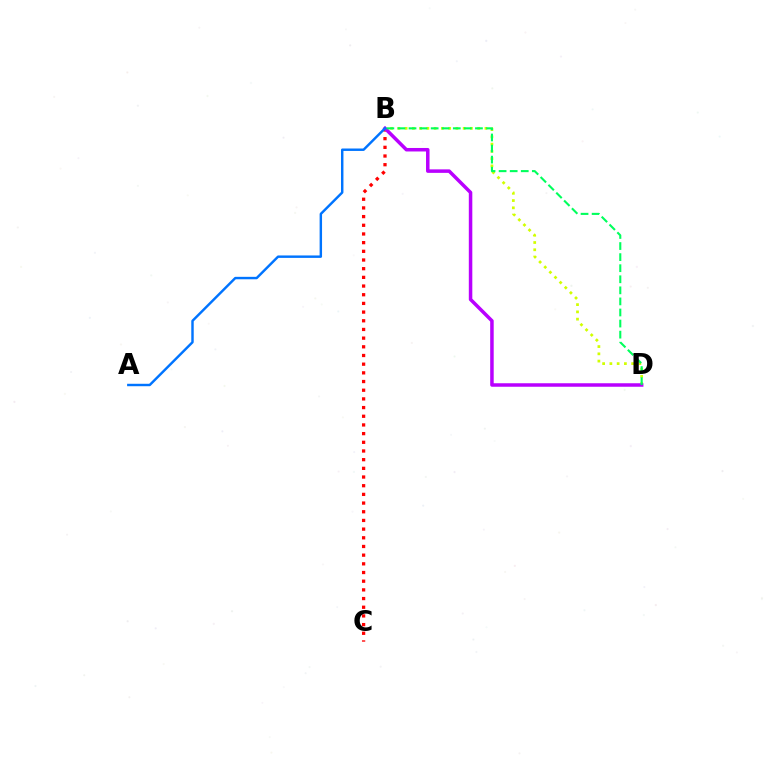{('B', 'D'): [{'color': '#d1ff00', 'line_style': 'dotted', 'thickness': 1.97}, {'color': '#b900ff', 'line_style': 'solid', 'thickness': 2.52}, {'color': '#00ff5c', 'line_style': 'dashed', 'thickness': 1.5}], ('B', 'C'): [{'color': '#ff0000', 'line_style': 'dotted', 'thickness': 2.36}], ('A', 'B'): [{'color': '#0074ff', 'line_style': 'solid', 'thickness': 1.75}]}